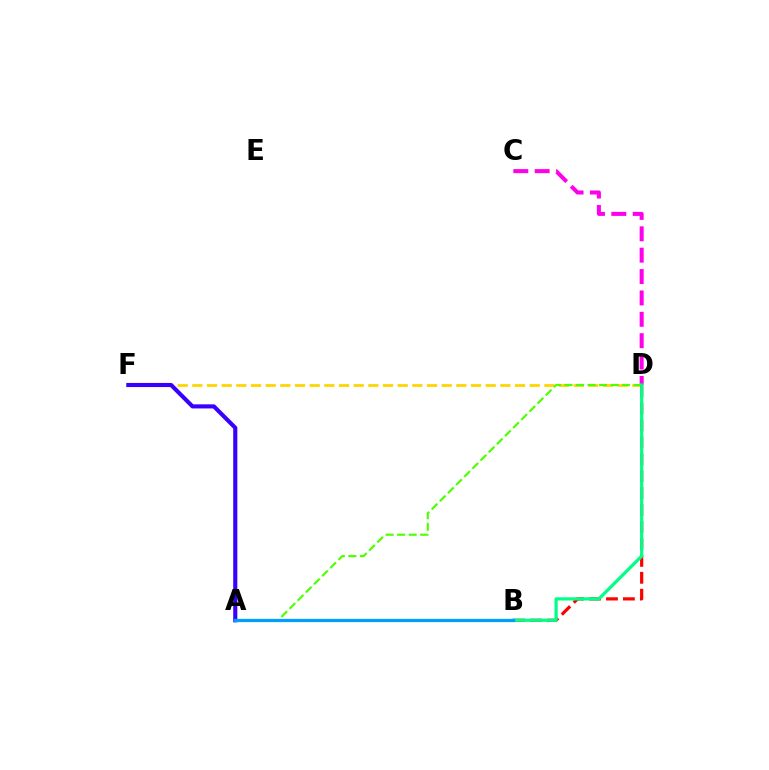{('D', 'F'): [{'color': '#ffd500', 'line_style': 'dashed', 'thickness': 1.99}], ('C', 'D'): [{'color': '#ff00ed', 'line_style': 'dashed', 'thickness': 2.9}], ('A', 'D'): [{'color': '#4fff00', 'line_style': 'dashed', 'thickness': 1.56}], ('B', 'D'): [{'color': '#ff0000', 'line_style': 'dashed', 'thickness': 2.3}, {'color': '#00ff86', 'line_style': 'solid', 'thickness': 2.31}], ('A', 'F'): [{'color': '#3700ff', 'line_style': 'solid', 'thickness': 2.96}], ('A', 'B'): [{'color': '#009eff', 'line_style': 'solid', 'thickness': 2.35}]}